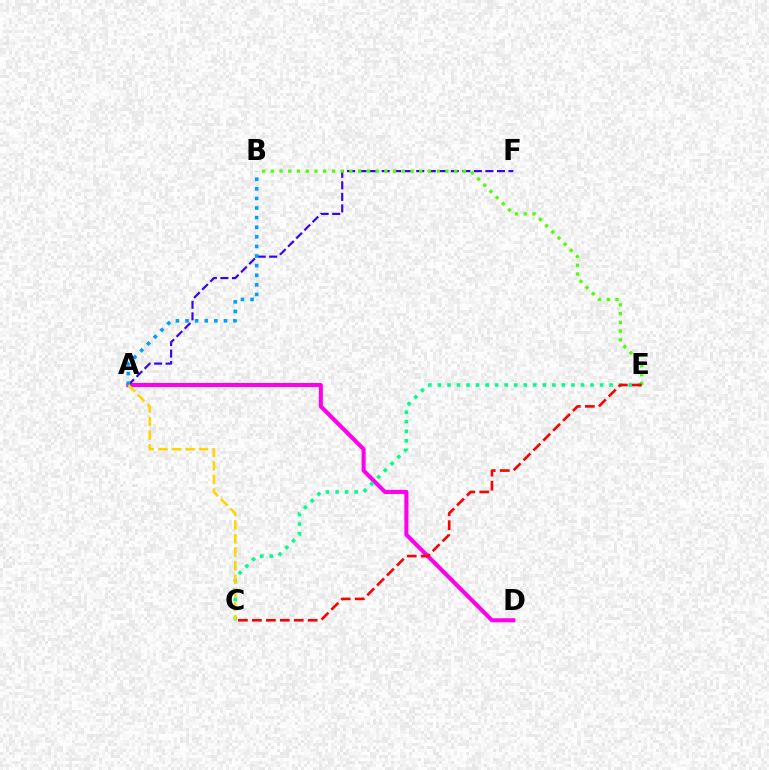{('A', 'D'): [{'color': '#ff00ed', 'line_style': 'solid', 'thickness': 2.93}], ('A', 'F'): [{'color': '#3700ff', 'line_style': 'dashed', 'thickness': 1.57}], ('B', 'E'): [{'color': '#4fff00', 'line_style': 'dotted', 'thickness': 2.37}], ('A', 'B'): [{'color': '#009eff', 'line_style': 'dotted', 'thickness': 2.61}], ('C', 'E'): [{'color': '#00ff86', 'line_style': 'dotted', 'thickness': 2.59}, {'color': '#ff0000', 'line_style': 'dashed', 'thickness': 1.9}], ('A', 'C'): [{'color': '#ffd500', 'line_style': 'dashed', 'thickness': 1.84}]}